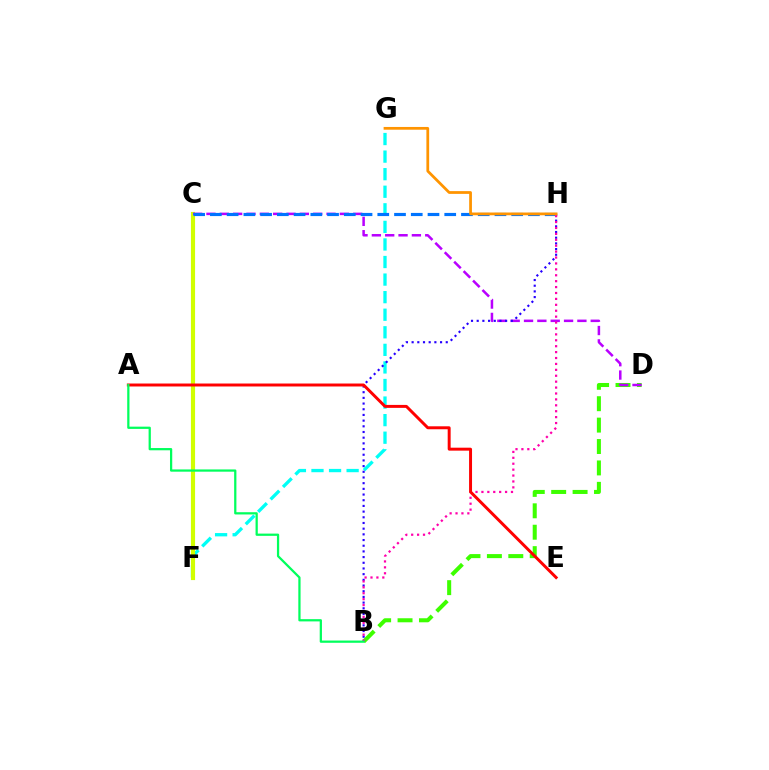{('F', 'G'): [{'color': '#00fff6', 'line_style': 'dashed', 'thickness': 2.39}], ('B', 'D'): [{'color': '#3dff00', 'line_style': 'dashed', 'thickness': 2.91}], ('C', 'F'): [{'color': '#d1ff00', 'line_style': 'solid', 'thickness': 2.98}], ('C', 'D'): [{'color': '#b900ff', 'line_style': 'dashed', 'thickness': 1.81}], ('C', 'H'): [{'color': '#0074ff', 'line_style': 'dashed', 'thickness': 2.27}], ('B', 'H'): [{'color': '#2500ff', 'line_style': 'dotted', 'thickness': 1.55}, {'color': '#ff00ac', 'line_style': 'dotted', 'thickness': 1.61}], ('G', 'H'): [{'color': '#ff9400', 'line_style': 'solid', 'thickness': 1.98}], ('A', 'E'): [{'color': '#ff0000', 'line_style': 'solid', 'thickness': 2.13}], ('A', 'B'): [{'color': '#00ff5c', 'line_style': 'solid', 'thickness': 1.62}]}